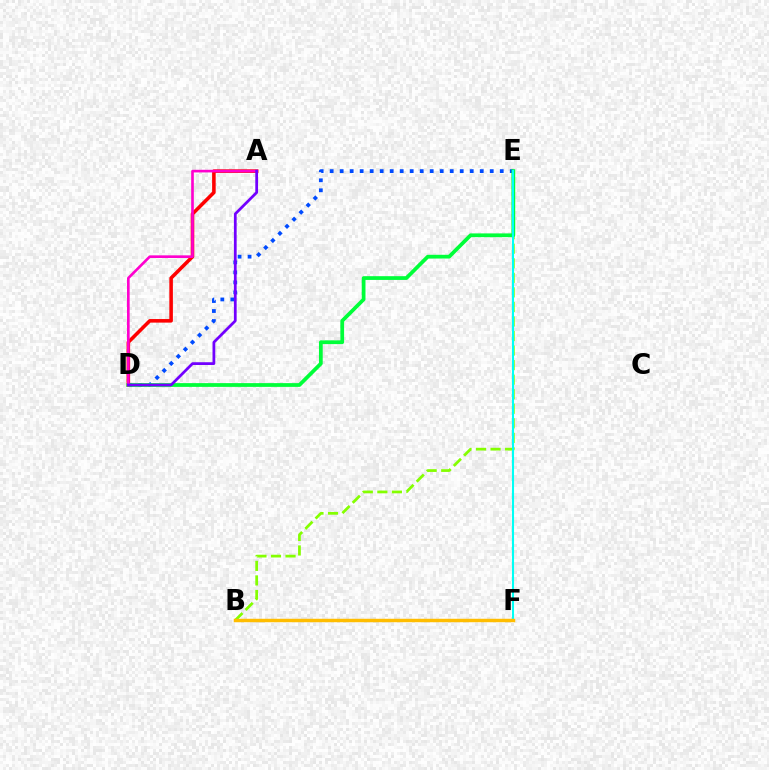{('D', 'E'): [{'color': '#004bff', 'line_style': 'dotted', 'thickness': 2.72}, {'color': '#00ff39', 'line_style': 'solid', 'thickness': 2.7}], ('B', 'E'): [{'color': '#84ff00', 'line_style': 'dashed', 'thickness': 1.98}], ('A', 'D'): [{'color': '#ff0000', 'line_style': 'solid', 'thickness': 2.56}, {'color': '#ff00cf', 'line_style': 'solid', 'thickness': 1.9}, {'color': '#7200ff', 'line_style': 'solid', 'thickness': 1.98}], ('E', 'F'): [{'color': '#00fff6', 'line_style': 'solid', 'thickness': 1.5}], ('B', 'F'): [{'color': '#ffbd00', 'line_style': 'solid', 'thickness': 2.48}]}